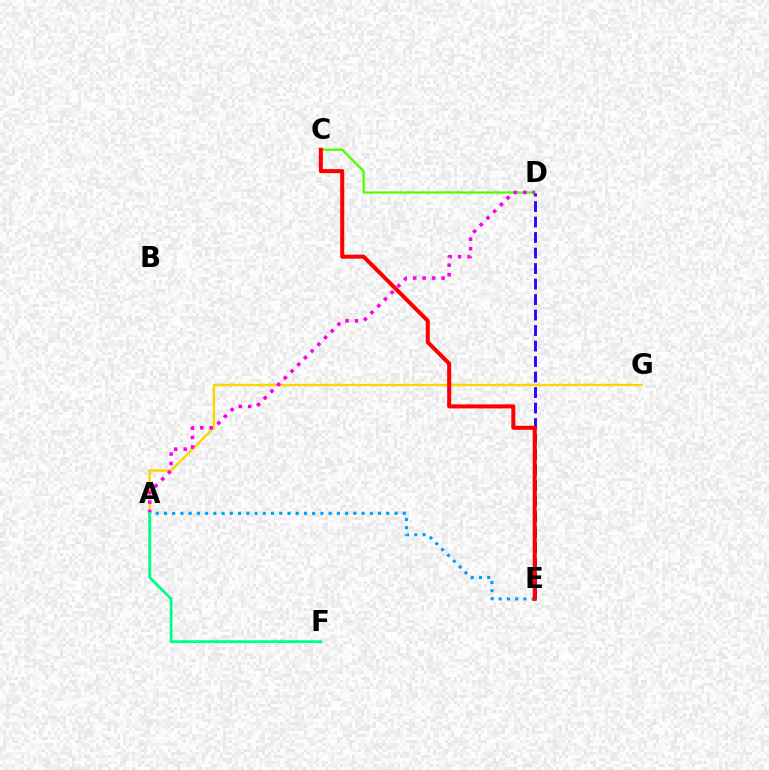{('A', 'G'): [{'color': '#ffd500', 'line_style': 'solid', 'thickness': 1.71}], ('C', 'D'): [{'color': '#4fff00', 'line_style': 'solid', 'thickness': 1.63}], ('A', 'E'): [{'color': '#009eff', 'line_style': 'dotted', 'thickness': 2.24}], ('D', 'E'): [{'color': '#3700ff', 'line_style': 'dashed', 'thickness': 2.11}], ('A', 'D'): [{'color': '#ff00ed', 'line_style': 'dotted', 'thickness': 2.58}], ('A', 'F'): [{'color': '#00ff86', 'line_style': 'solid', 'thickness': 2.04}], ('C', 'E'): [{'color': '#ff0000', 'line_style': 'solid', 'thickness': 2.91}]}